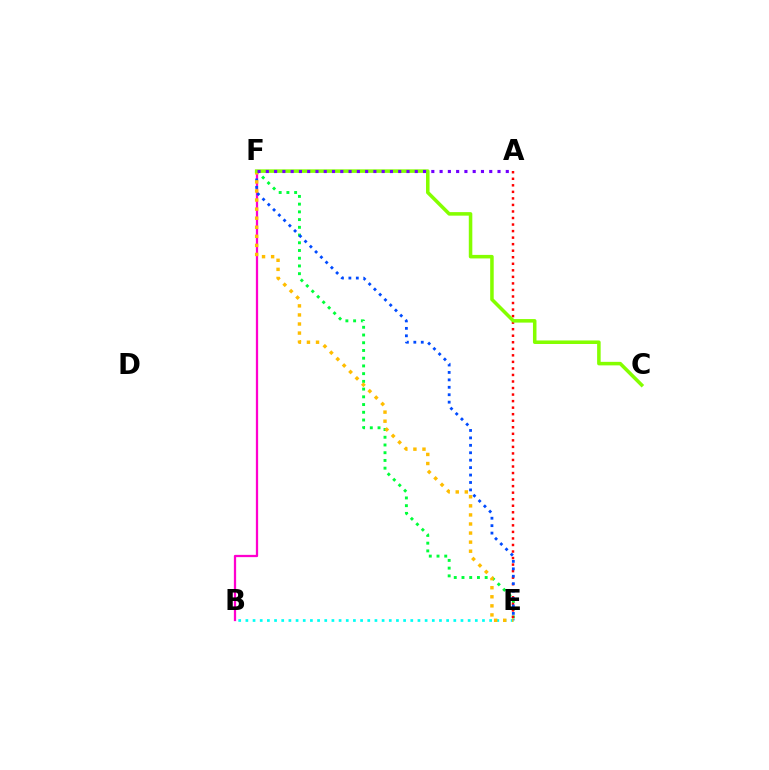{('B', 'E'): [{'color': '#00fff6', 'line_style': 'dotted', 'thickness': 1.95}], ('E', 'F'): [{'color': '#00ff39', 'line_style': 'dotted', 'thickness': 2.1}, {'color': '#004bff', 'line_style': 'dotted', 'thickness': 2.02}, {'color': '#ffbd00', 'line_style': 'dotted', 'thickness': 2.46}], ('A', 'E'): [{'color': '#ff0000', 'line_style': 'dotted', 'thickness': 1.78}], ('B', 'F'): [{'color': '#ff00cf', 'line_style': 'solid', 'thickness': 1.63}], ('C', 'F'): [{'color': '#84ff00', 'line_style': 'solid', 'thickness': 2.54}], ('A', 'F'): [{'color': '#7200ff', 'line_style': 'dotted', 'thickness': 2.25}]}